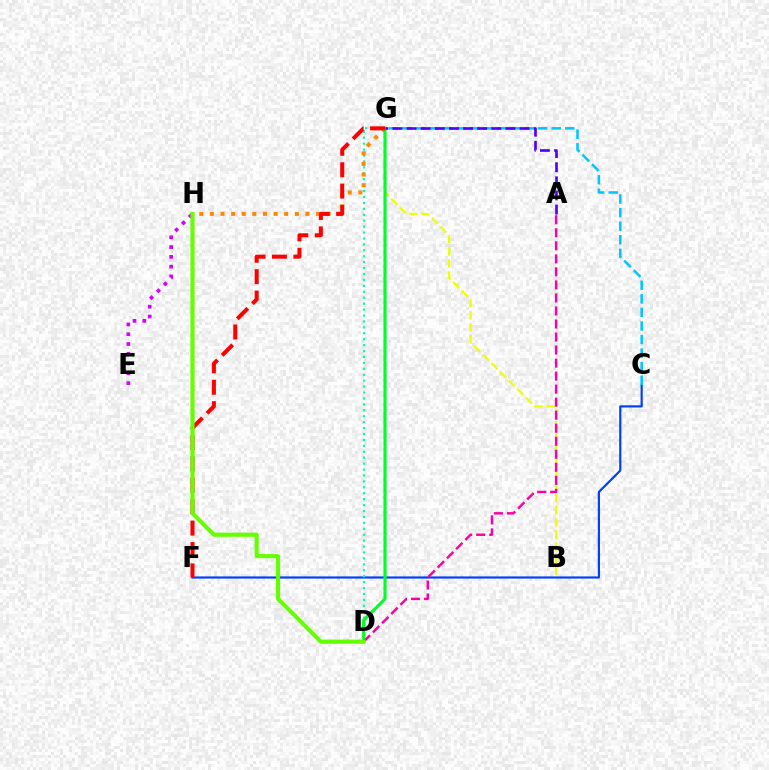{('C', 'F'): [{'color': '#003fff', 'line_style': 'solid', 'thickness': 1.56}], ('C', 'G'): [{'color': '#00c7ff', 'line_style': 'dashed', 'thickness': 1.84}], ('D', 'G'): [{'color': '#00ffaf', 'line_style': 'dotted', 'thickness': 1.61}, {'color': '#00ff27', 'line_style': 'solid', 'thickness': 2.26}], ('B', 'G'): [{'color': '#eeff00', 'line_style': 'dashed', 'thickness': 1.65}], ('G', 'H'): [{'color': '#ff8800', 'line_style': 'dotted', 'thickness': 2.88}], ('E', 'H'): [{'color': '#d600ff', 'line_style': 'dotted', 'thickness': 2.66}], ('A', 'G'): [{'color': '#4f00ff', 'line_style': 'dashed', 'thickness': 1.92}], ('A', 'D'): [{'color': '#ff00a0', 'line_style': 'dashed', 'thickness': 1.77}], ('F', 'G'): [{'color': '#ff0000', 'line_style': 'dashed', 'thickness': 2.91}], ('D', 'H'): [{'color': '#66ff00', 'line_style': 'solid', 'thickness': 2.97}]}